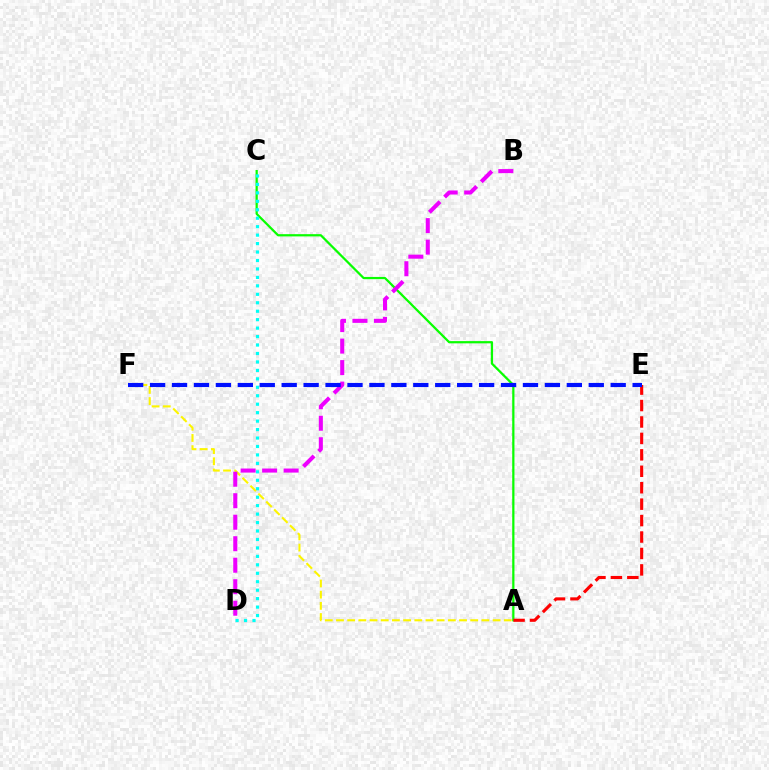{('A', 'C'): [{'color': '#08ff00', 'line_style': 'solid', 'thickness': 1.61}], ('C', 'D'): [{'color': '#00fff6', 'line_style': 'dotted', 'thickness': 2.3}], ('A', 'F'): [{'color': '#fcf500', 'line_style': 'dashed', 'thickness': 1.52}], ('B', 'D'): [{'color': '#ee00ff', 'line_style': 'dashed', 'thickness': 2.92}], ('A', 'E'): [{'color': '#ff0000', 'line_style': 'dashed', 'thickness': 2.23}], ('E', 'F'): [{'color': '#0010ff', 'line_style': 'dashed', 'thickness': 2.98}]}